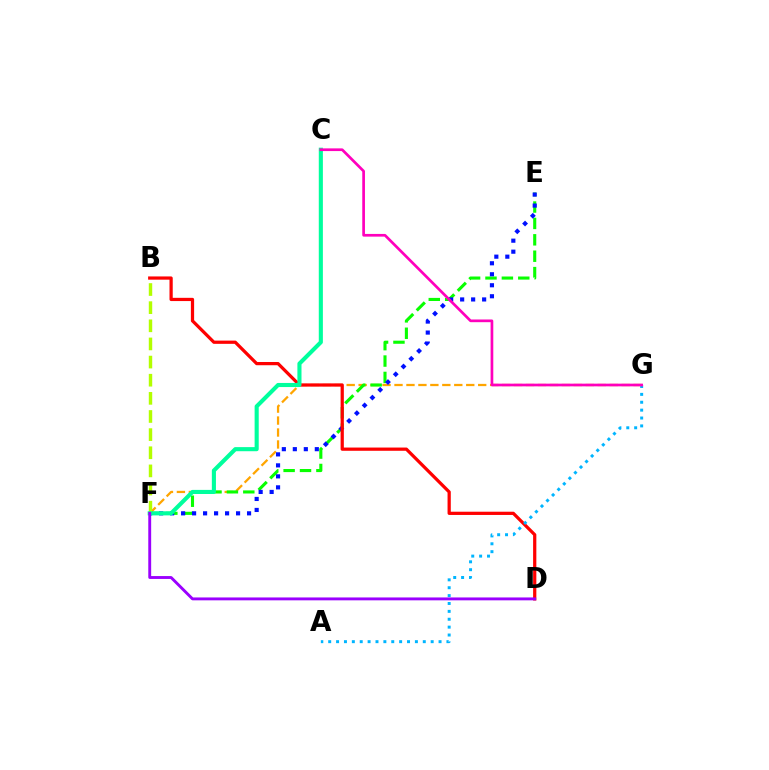{('F', 'G'): [{'color': '#ffa500', 'line_style': 'dashed', 'thickness': 1.62}], ('E', 'F'): [{'color': '#08ff00', 'line_style': 'dashed', 'thickness': 2.23}, {'color': '#0010ff', 'line_style': 'dotted', 'thickness': 2.99}], ('B', 'D'): [{'color': '#ff0000', 'line_style': 'solid', 'thickness': 2.33}], ('A', 'G'): [{'color': '#00b5ff', 'line_style': 'dotted', 'thickness': 2.14}], ('B', 'F'): [{'color': '#b3ff00', 'line_style': 'dashed', 'thickness': 2.46}], ('C', 'F'): [{'color': '#00ff9d', 'line_style': 'solid', 'thickness': 2.95}], ('C', 'G'): [{'color': '#ff00bd', 'line_style': 'solid', 'thickness': 1.94}], ('D', 'F'): [{'color': '#9b00ff', 'line_style': 'solid', 'thickness': 2.08}]}